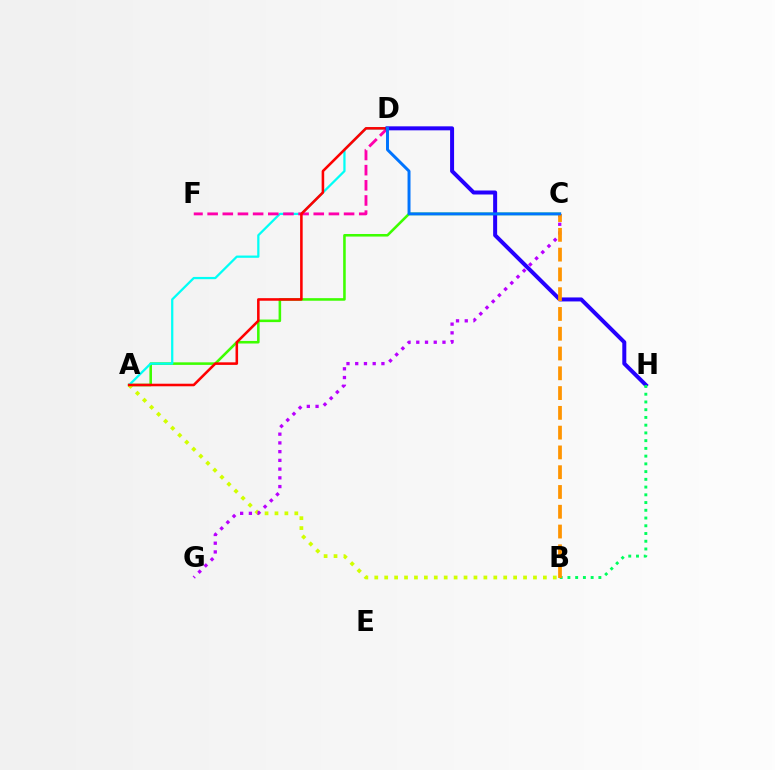{('A', 'C'): [{'color': '#3dff00', 'line_style': 'solid', 'thickness': 1.85}], ('A', 'D'): [{'color': '#00fff6', 'line_style': 'solid', 'thickness': 1.62}, {'color': '#ff0000', 'line_style': 'solid', 'thickness': 1.85}], ('A', 'B'): [{'color': '#d1ff00', 'line_style': 'dotted', 'thickness': 2.69}], ('D', 'F'): [{'color': '#ff00ac', 'line_style': 'dashed', 'thickness': 2.06}], ('C', 'G'): [{'color': '#b900ff', 'line_style': 'dotted', 'thickness': 2.37}], ('D', 'H'): [{'color': '#2500ff', 'line_style': 'solid', 'thickness': 2.88}], ('B', 'H'): [{'color': '#00ff5c', 'line_style': 'dotted', 'thickness': 2.1}], ('B', 'C'): [{'color': '#ff9400', 'line_style': 'dashed', 'thickness': 2.69}], ('C', 'D'): [{'color': '#0074ff', 'line_style': 'solid', 'thickness': 2.13}]}